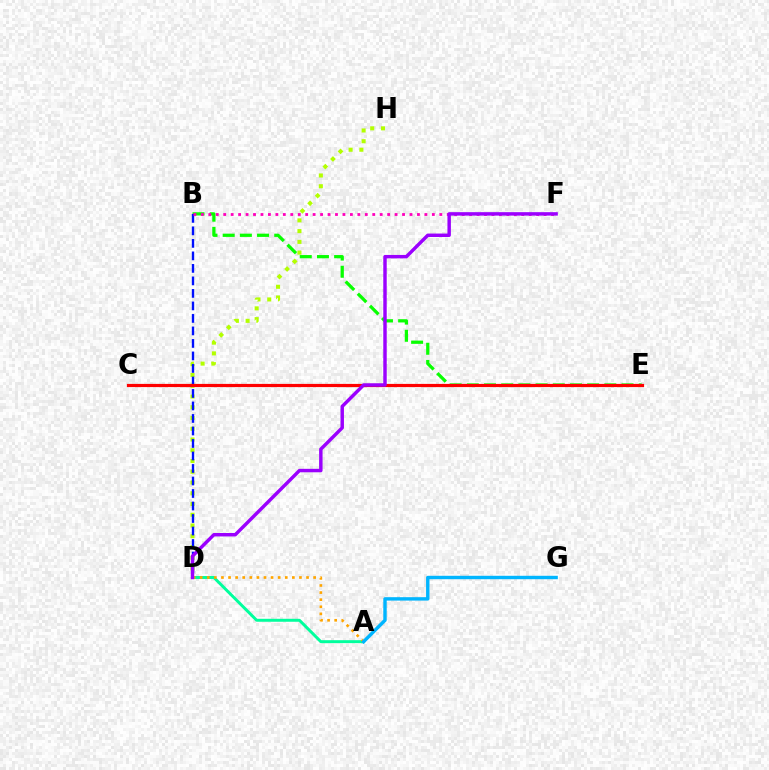{('B', 'E'): [{'color': '#08ff00', 'line_style': 'dashed', 'thickness': 2.33}], ('D', 'H'): [{'color': '#b3ff00', 'line_style': 'dotted', 'thickness': 2.92}], ('B', 'D'): [{'color': '#0010ff', 'line_style': 'dashed', 'thickness': 1.7}], ('B', 'F'): [{'color': '#ff00bd', 'line_style': 'dotted', 'thickness': 2.02}], ('A', 'D'): [{'color': '#00ff9d', 'line_style': 'solid', 'thickness': 2.13}, {'color': '#ffa500', 'line_style': 'dotted', 'thickness': 1.93}], ('C', 'E'): [{'color': '#ff0000', 'line_style': 'solid', 'thickness': 2.3}], ('A', 'G'): [{'color': '#00b5ff', 'line_style': 'solid', 'thickness': 2.46}], ('D', 'F'): [{'color': '#9b00ff', 'line_style': 'solid', 'thickness': 2.48}]}